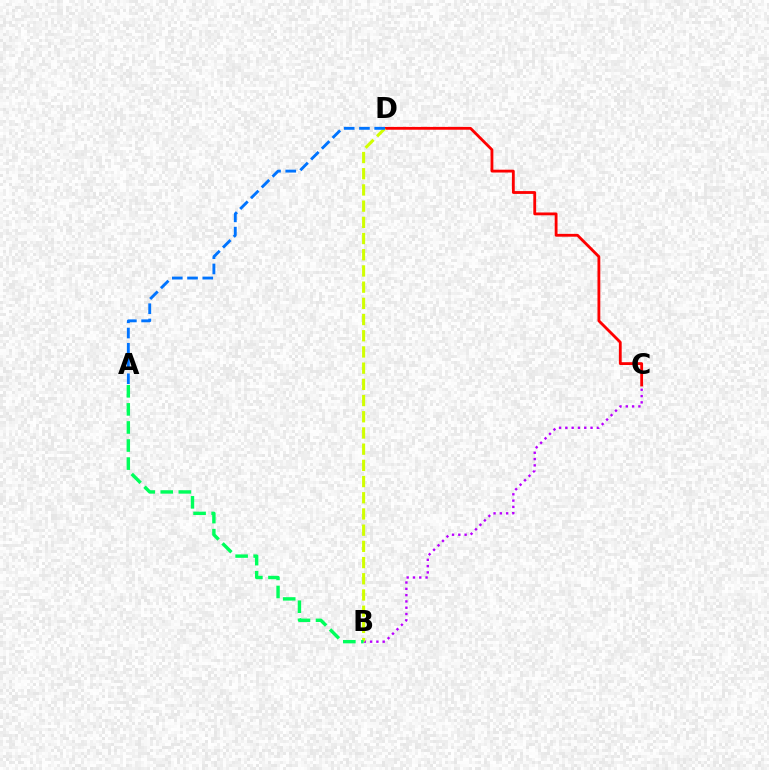{('B', 'C'): [{'color': '#b900ff', 'line_style': 'dotted', 'thickness': 1.71}], ('C', 'D'): [{'color': '#ff0000', 'line_style': 'solid', 'thickness': 2.03}], ('B', 'D'): [{'color': '#d1ff00', 'line_style': 'dashed', 'thickness': 2.2}], ('A', 'B'): [{'color': '#00ff5c', 'line_style': 'dashed', 'thickness': 2.46}], ('A', 'D'): [{'color': '#0074ff', 'line_style': 'dashed', 'thickness': 2.07}]}